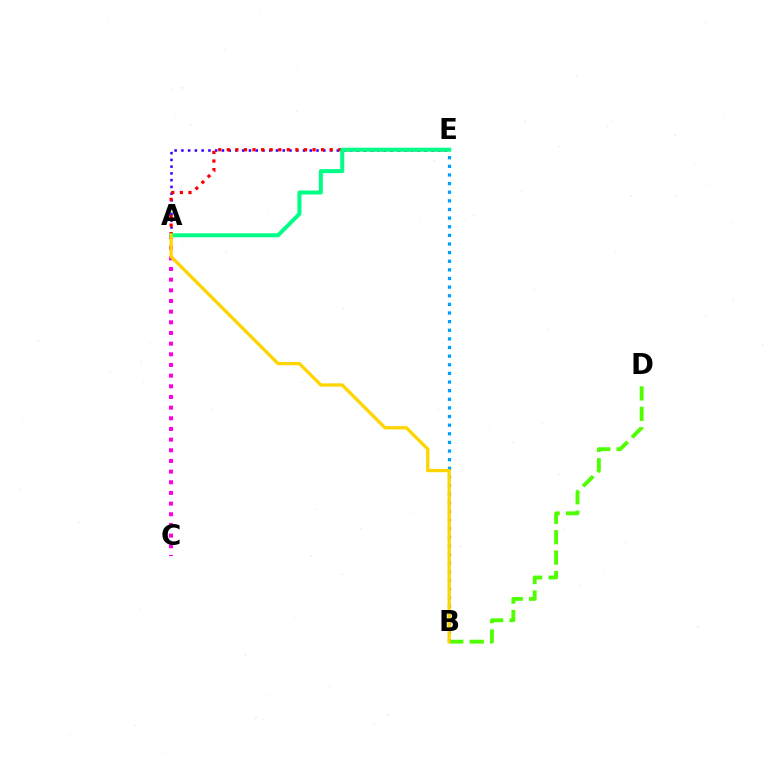{('A', 'E'): [{'color': '#3700ff', 'line_style': 'dotted', 'thickness': 1.84}, {'color': '#ff0000', 'line_style': 'dotted', 'thickness': 2.33}, {'color': '#00ff86', 'line_style': 'solid', 'thickness': 2.88}], ('A', 'C'): [{'color': '#ff00ed', 'line_style': 'dotted', 'thickness': 2.9}], ('B', 'D'): [{'color': '#4fff00', 'line_style': 'dashed', 'thickness': 2.78}], ('B', 'E'): [{'color': '#009eff', 'line_style': 'dotted', 'thickness': 2.34}], ('A', 'B'): [{'color': '#ffd500', 'line_style': 'solid', 'thickness': 2.38}]}